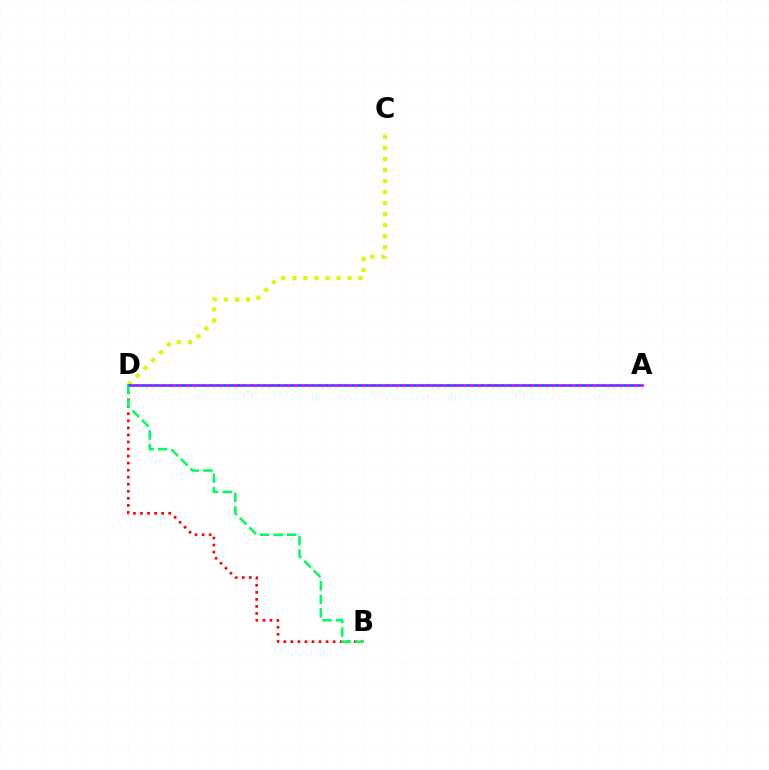{('C', 'D'): [{'color': '#d1ff00', 'line_style': 'dotted', 'thickness': 3.0}], ('A', 'D'): [{'color': '#b900ff', 'line_style': 'solid', 'thickness': 1.83}, {'color': '#0074ff', 'line_style': 'dotted', 'thickness': 1.84}], ('B', 'D'): [{'color': '#ff0000', 'line_style': 'dotted', 'thickness': 1.91}, {'color': '#00ff5c', 'line_style': 'dashed', 'thickness': 1.84}]}